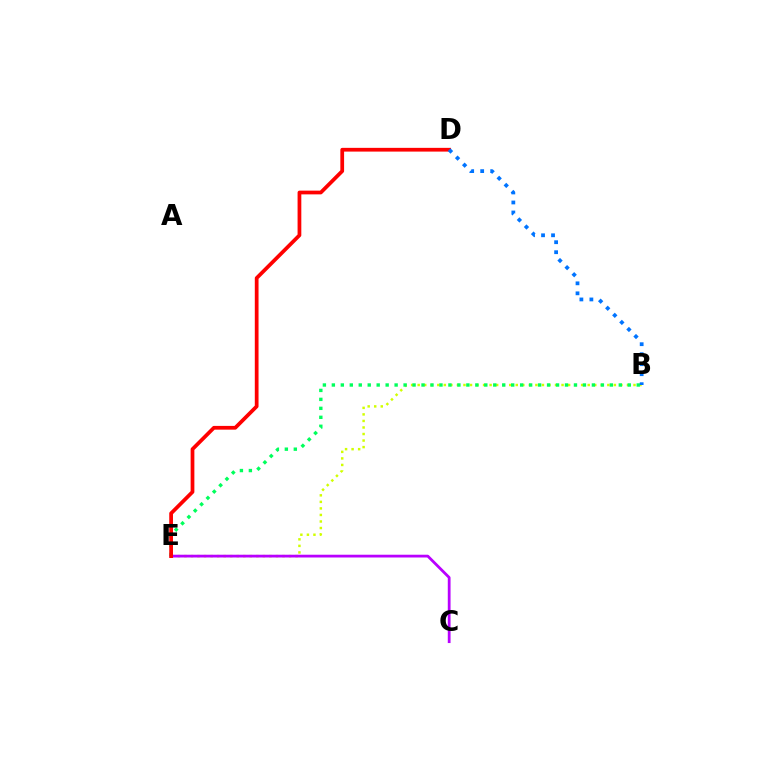{('B', 'E'): [{'color': '#d1ff00', 'line_style': 'dotted', 'thickness': 1.78}, {'color': '#00ff5c', 'line_style': 'dotted', 'thickness': 2.44}], ('C', 'E'): [{'color': '#b900ff', 'line_style': 'solid', 'thickness': 2.0}], ('D', 'E'): [{'color': '#ff0000', 'line_style': 'solid', 'thickness': 2.69}], ('B', 'D'): [{'color': '#0074ff', 'line_style': 'dotted', 'thickness': 2.72}]}